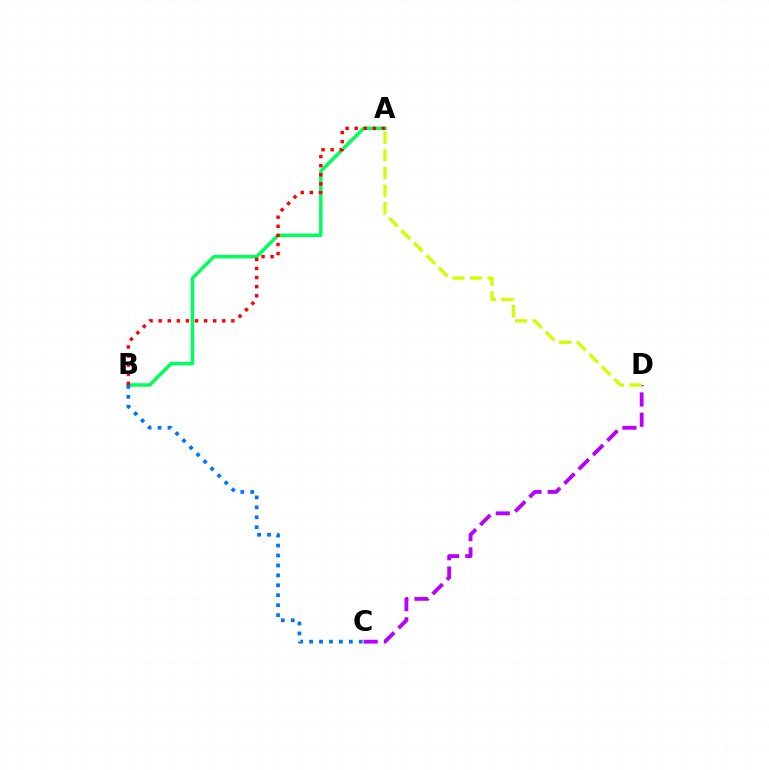{('A', 'B'): [{'color': '#00ff5c', 'line_style': 'solid', 'thickness': 2.52}, {'color': '#ff0000', 'line_style': 'dotted', 'thickness': 2.47}], ('C', 'D'): [{'color': '#b900ff', 'line_style': 'dashed', 'thickness': 2.75}], ('B', 'C'): [{'color': '#0074ff', 'line_style': 'dotted', 'thickness': 2.7}], ('A', 'D'): [{'color': '#d1ff00', 'line_style': 'dashed', 'thickness': 2.39}]}